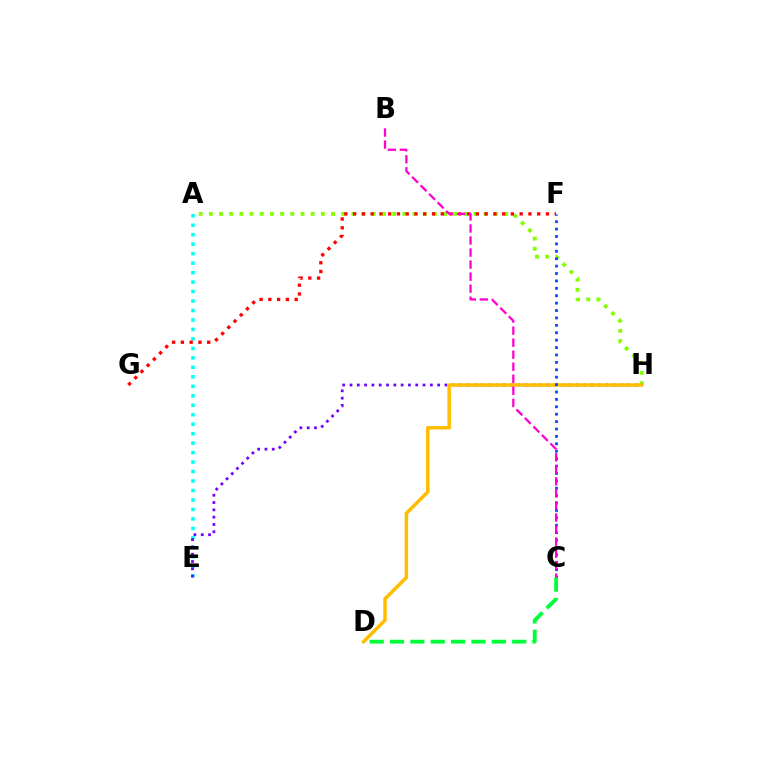{('A', 'E'): [{'color': '#00fff6', 'line_style': 'dotted', 'thickness': 2.57}], ('E', 'H'): [{'color': '#7200ff', 'line_style': 'dotted', 'thickness': 1.98}], ('A', 'H'): [{'color': '#84ff00', 'line_style': 'dotted', 'thickness': 2.77}], ('F', 'G'): [{'color': '#ff0000', 'line_style': 'dotted', 'thickness': 2.38}], ('D', 'H'): [{'color': '#ffbd00', 'line_style': 'solid', 'thickness': 2.52}], ('C', 'F'): [{'color': '#004bff', 'line_style': 'dotted', 'thickness': 2.01}], ('B', 'C'): [{'color': '#ff00cf', 'line_style': 'dashed', 'thickness': 1.63}], ('C', 'D'): [{'color': '#00ff39', 'line_style': 'dashed', 'thickness': 2.77}]}